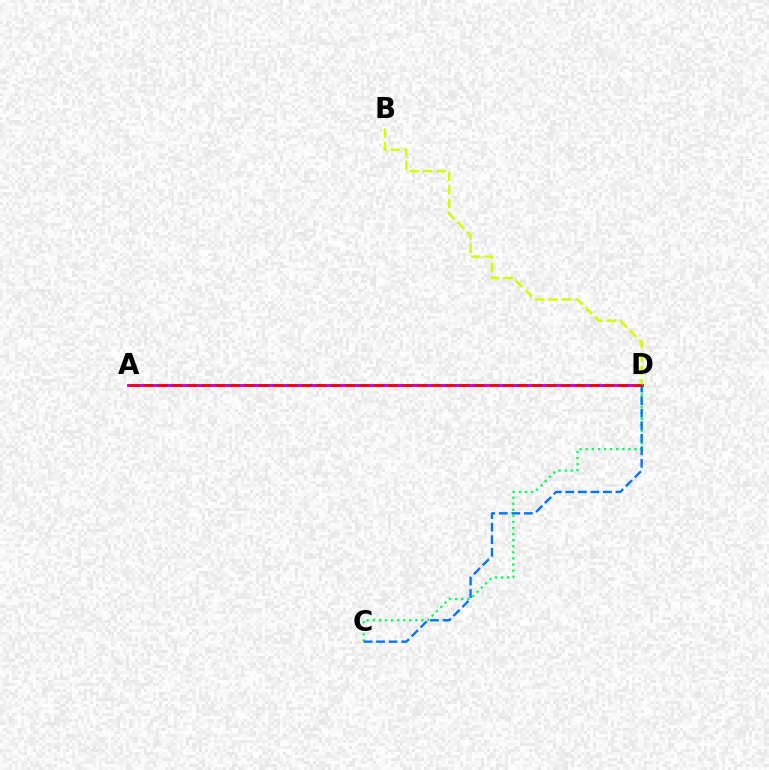{('C', 'D'): [{'color': '#00ff5c', 'line_style': 'dotted', 'thickness': 1.65}, {'color': '#0074ff', 'line_style': 'dashed', 'thickness': 1.71}], ('A', 'D'): [{'color': '#b900ff', 'line_style': 'solid', 'thickness': 2.07}, {'color': '#ff0000', 'line_style': 'dashed', 'thickness': 1.95}], ('B', 'D'): [{'color': '#d1ff00', 'line_style': 'dashed', 'thickness': 1.83}]}